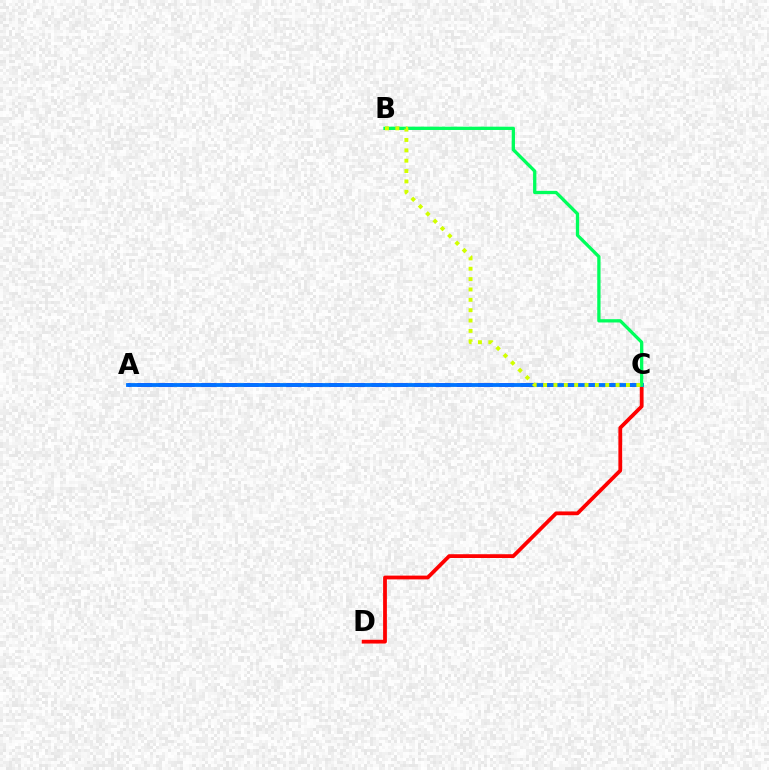{('C', 'D'): [{'color': '#ff0000', 'line_style': 'solid', 'thickness': 2.72}], ('A', 'C'): [{'color': '#b900ff', 'line_style': 'dashed', 'thickness': 2.89}, {'color': '#0074ff', 'line_style': 'solid', 'thickness': 2.75}], ('B', 'C'): [{'color': '#00ff5c', 'line_style': 'solid', 'thickness': 2.37}, {'color': '#d1ff00', 'line_style': 'dotted', 'thickness': 2.81}]}